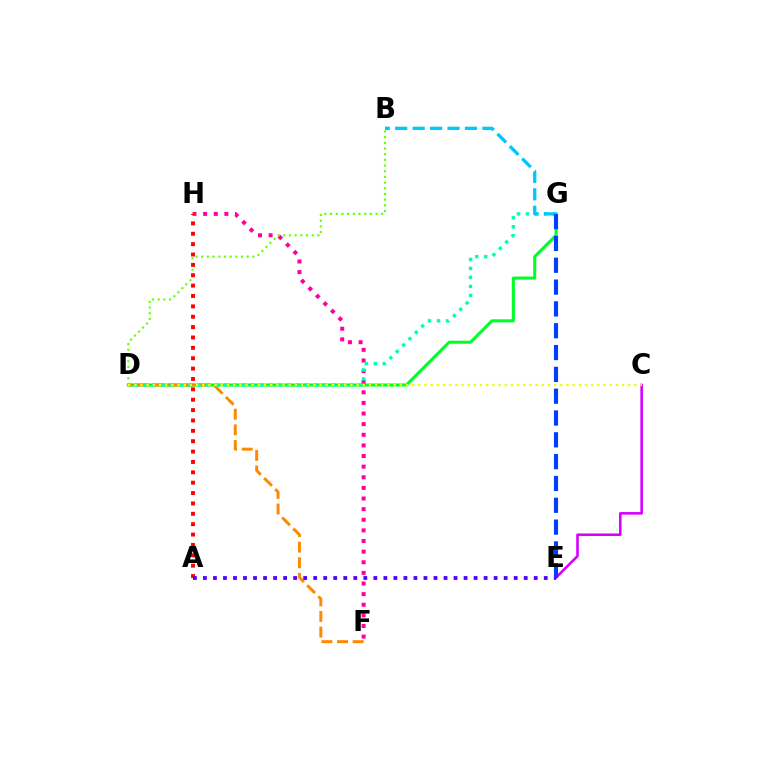{('D', 'G'): [{'color': '#00ff27', 'line_style': 'solid', 'thickness': 2.21}, {'color': '#00ffaf', 'line_style': 'dotted', 'thickness': 2.44}], ('F', 'H'): [{'color': '#ff00a0', 'line_style': 'dotted', 'thickness': 2.89}], ('B', 'D'): [{'color': '#66ff00', 'line_style': 'dotted', 'thickness': 1.54}], ('D', 'F'): [{'color': '#ff8800', 'line_style': 'dashed', 'thickness': 2.12}], ('C', 'E'): [{'color': '#d600ff', 'line_style': 'solid', 'thickness': 1.87}], ('A', 'H'): [{'color': '#ff0000', 'line_style': 'dotted', 'thickness': 2.82}], ('A', 'E'): [{'color': '#4f00ff', 'line_style': 'dotted', 'thickness': 2.72}], ('B', 'G'): [{'color': '#00c7ff', 'line_style': 'dashed', 'thickness': 2.37}], ('E', 'G'): [{'color': '#003fff', 'line_style': 'dashed', 'thickness': 2.96}], ('C', 'D'): [{'color': '#eeff00', 'line_style': 'dotted', 'thickness': 1.68}]}